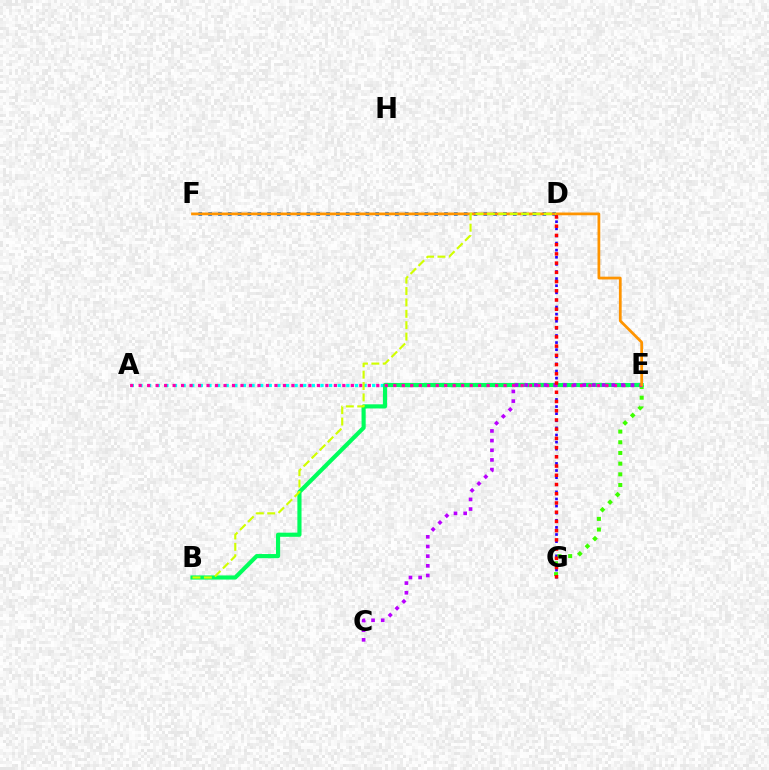{('D', 'F'): [{'color': '#0074ff', 'line_style': 'dotted', 'thickness': 2.67}], ('D', 'G'): [{'color': '#2500ff', 'line_style': 'dotted', 'thickness': 1.93}, {'color': '#ff0000', 'line_style': 'dotted', 'thickness': 2.51}], ('E', 'G'): [{'color': '#3dff00', 'line_style': 'dotted', 'thickness': 2.9}], ('A', 'E'): [{'color': '#00fff6', 'line_style': 'dotted', 'thickness': 2.34}, {'color': '#ff00ac', 'line_style': 'dotted', 'thickness': 2.31}], ('B', 'E'): [{'color': '#00ff5c', 'line_style': 'solid', 'thickness': 2.98}], ('C', 'E'): [{'color': '#b900ff', 'line_style': 'dotted', 'thickness': 2.63}], ('E', 'F'): [{'color': '#ff9400', 'line_style': 'solid', 'thickness': 1.99}], ('B', 'D'): [{'color': '#d1ff00', 'line_style': 'dashed', 'thickness': 1.55}]}